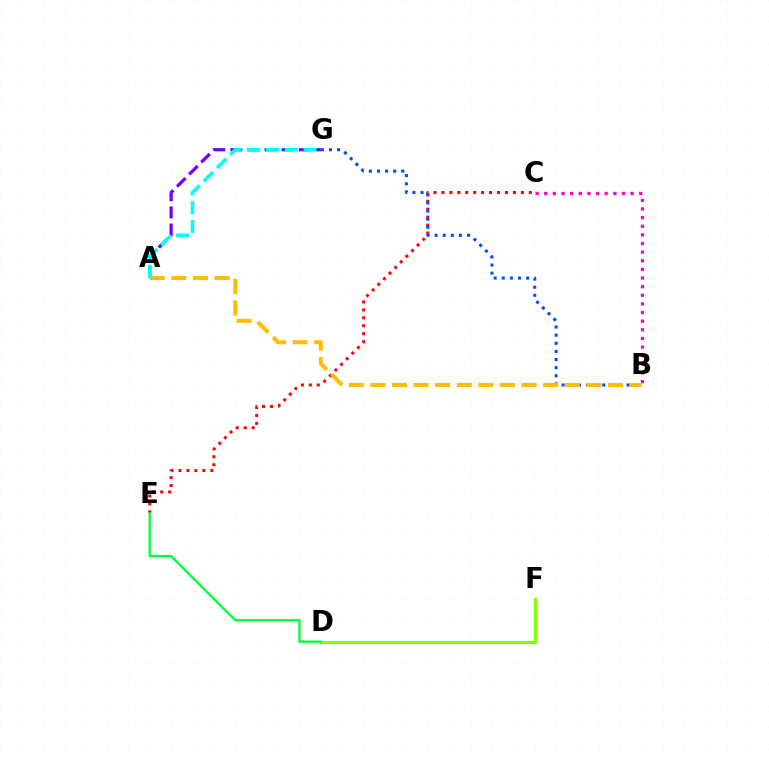{('D', 'F'): [{'color': '#84ff00', 'line_style': 'solid', 'thickness': 2.25}], ('C', 'E'): [{'color': '#ff0000', 'line_style': 'dotted', 'thickness': 2.16}], ('B', 'C'): [{'color': '#ff00cf', 'line_style': 'dotted', 'thickness': 2.35}], ('A', 'G'): [{'color': '#7200ff', 'line_style': 'dashed', 'thickness': 2.33}, {'color': '#00fff6', 'line_style': 'dashed', 'thickness': 2.56}], ('B', 'G'): [{'color': '#004bff', 'line_style': 'dotted', 'thickness': 2.21}], ('A', 'B'): [{'color': '#ffbd00', 'line_style': 'dashed', 'thickness': 2.93}], ('D', 'E'): [{'color': '#00ff39', 'line_style': 'solid', 'thickness': 1.65}]}